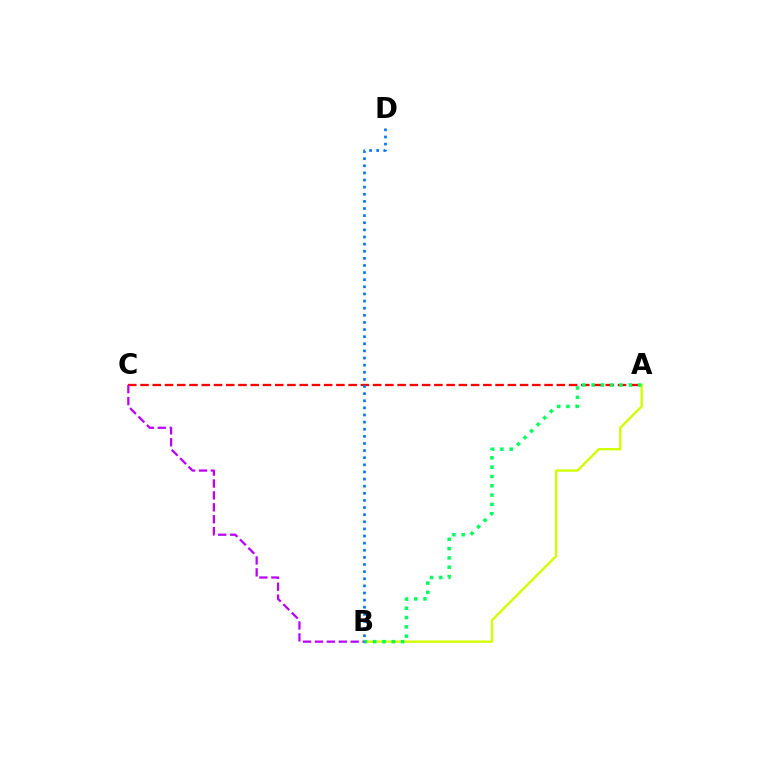{('A', 'B'): [{'color': '#d1ff00', 'line_style': 'solid', 'thickness': 1.71}, {'color': '#00ff5c', 'line_style': 'dotted', 'thickness': 2.53}], ('A', 'C'): [{'color': '#ff0000', 'line_style': 'dashed', 'thickness': 1.66}], ('B', 'D'): [{'color': '#0074ff', 'line_style': 'dotted', 'thickness': 1.93}], ('B', 'C'): [{'color': '#b900ff', 'line_style': 'dashed', 'thickness': 1.62}]}